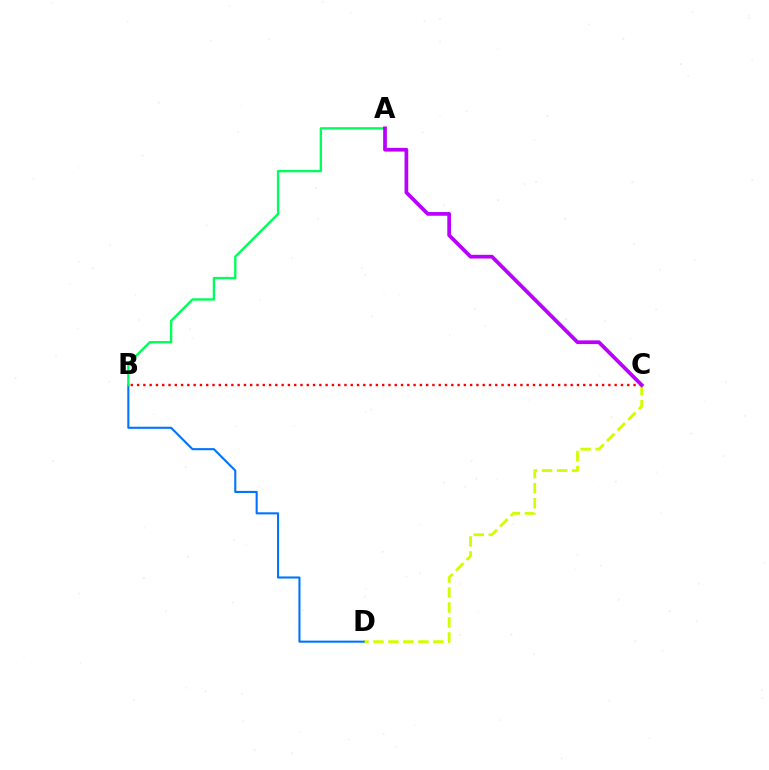{('C', 'D'): [{'color': '#d1ff00', 'line_style': 'dashed', 'thickness': 2.04}], ('B', 'D'): [{'color': '#0074ff', 'line_style': 'solid', 'thickness': 1.5}], ('A', 'B'): [{'color': '#00ff5c', 'line_style': 'solid', 'thickness': 1.69}], ('B', 'C'): [{'color': '#ff0000', 'line_style': 'dotted', 'thickness': 1.71}], ('A', 'C'): [{'color': '#b900ff', 'line_style': 'solid', 'thickness': 2.68}]}